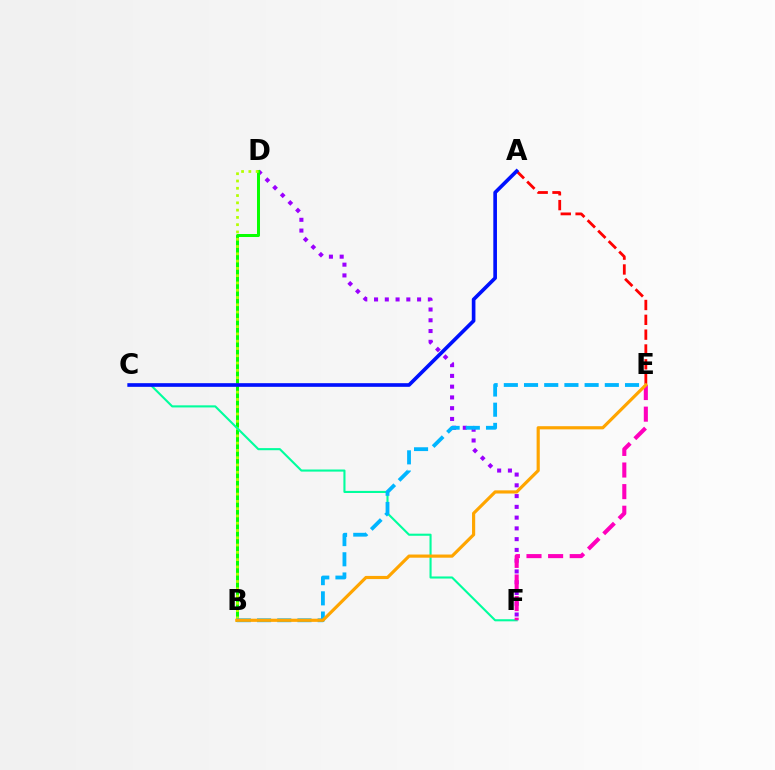{('A', 'E'): [{'color': '#ff0000', 'line_style': 'dashed', 'thickness': 2.01}], ('D', 'F'): [{'color': '#9b00ff', 'line_style': 'dotted', 'thickness': 2.92}], ('B', 'D'): [{'color': '#08ff00', 'line_style': 'solid', 'thickness': 2.16}, {'color': '#b3ff00', 'line_style': 'dotted', 'thickness': 1.98}], ('C', 'F'): [{'color': '#00ff9d', 'line_style': 'solid', 'thickness': 1.51}], ('B', 'E'): [{'color': '#00b5ff', 'line_style': 'dashed', 'thickness': 2.74}, {'color': '#ffa500', 'line_style': 'solid', 'thickness': 2.28}], ('E', 'F'): [{'color': '#ff00bd', 'line_style': 'dashed', 'thickness': 2.94}], ('A', 'C'): [{'color': '#0010ff', 'line_style': 'solid', 'thickness': 2.63}]}